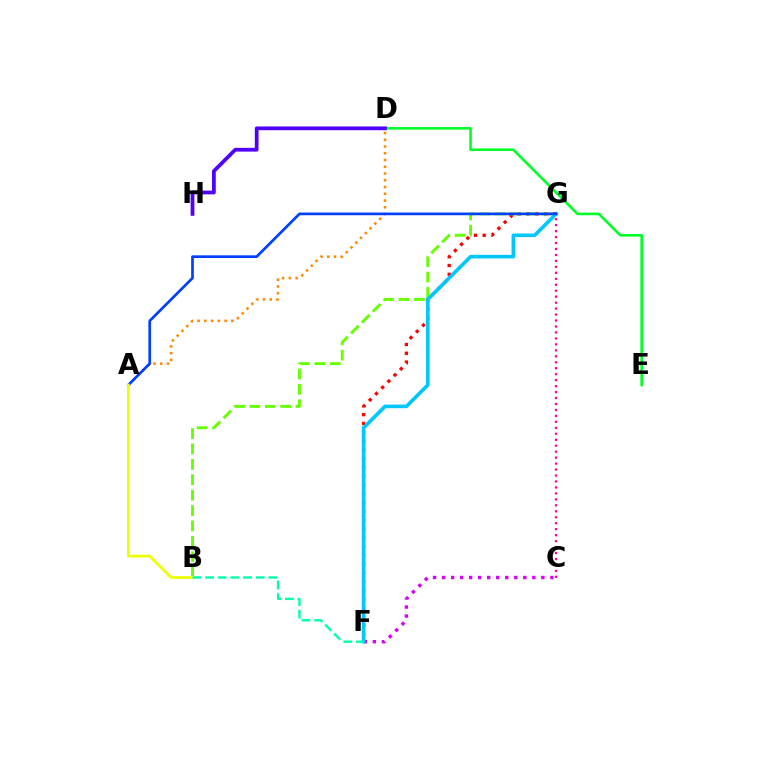{('D', 'E'): [{'color': '#00ff27', 'line_style': 'solid', 'thickness': 1.87}], ('F', 'G'): [{'color': '#ff0000', 'line_style': 'dotted', 'thickness': 2.39}, {'color': '#00c7ff', 'line_style': 'solid', 'thickness': 2.6}], ('A', 'D'): [{'color': '#ff8800', 'line_style': 'dotted', 'thickness': 1.83}], ('C', 'F'): [{'color': '#d600ff', 'line_style': 'dotted', 'thickness': 2.45}], ('B', 'G'): [{'color': '#66ff00', 'line_style': 'dashed', 'thickness': 2.09}], ('A', 'G'): [{'color': '#003fff', 'line_style': 'solid', 'thickness': 1.93}], ('A', 'B'): [{'color': '#eeff00', 'line_style': 'solid', 'thickness': 1.97}], ('C', 'G'): [{'color': '#ff00a0', 'line_style': 'dotted', 'thickness': 1.62}], ('B', 'F'): [{'color': '#00ffaf', 'line_style': 'dashed', 'thickness': 1.72}], ('D', 'H'): [{'color': '#4f00ff', 'line_style': 'solid', 'thickness': 2.7}]}